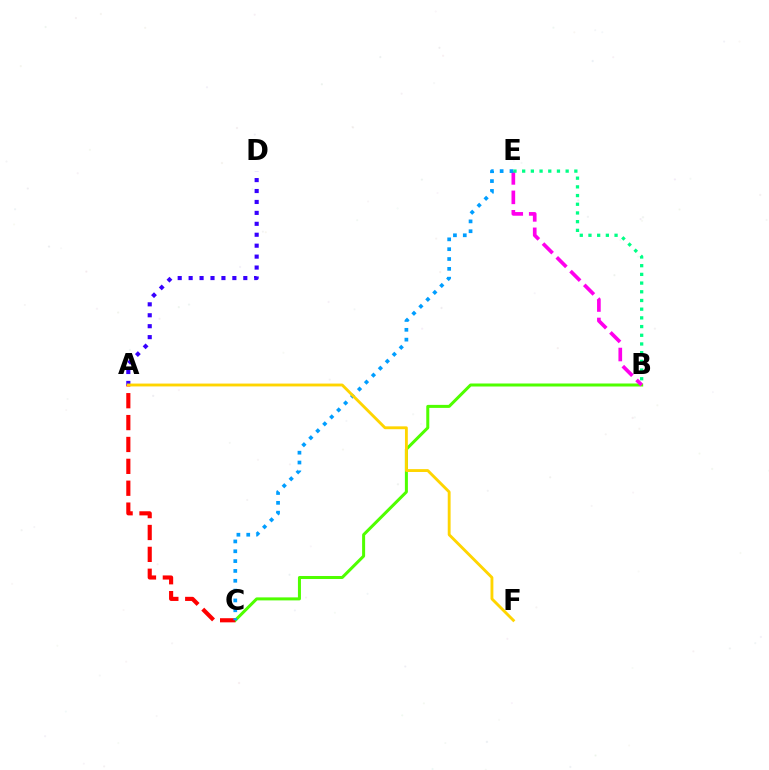{('B', 'C'): [{'color': '#4fff00', 'line_style': 'solid', 'thickness': 2.17}], ('A', 'C'): [{'color': '#ff0000', 'line_style': 'dashed', 'thickness': 2.97}], ('B', 'E'): [{'color': '#ff00ed', 'line_style': 'dashed', 'thickness': 2.64}, {'color': '#00ff86', 'line_style': 'dotted', 'thickness': 2.36}], ('C', 'E'): [{'color': '#009eff', 'line_style': 'dotted', 'thickness': 2.67}], ('A', 'D'): [{'color': '#3700ff', 'line_style': 'dotted', 'thickness': 2.97}], ('A', 'F'): [{'color': '#ffd500', 'line_style': 'solid', 'thickness': 2.06}]}